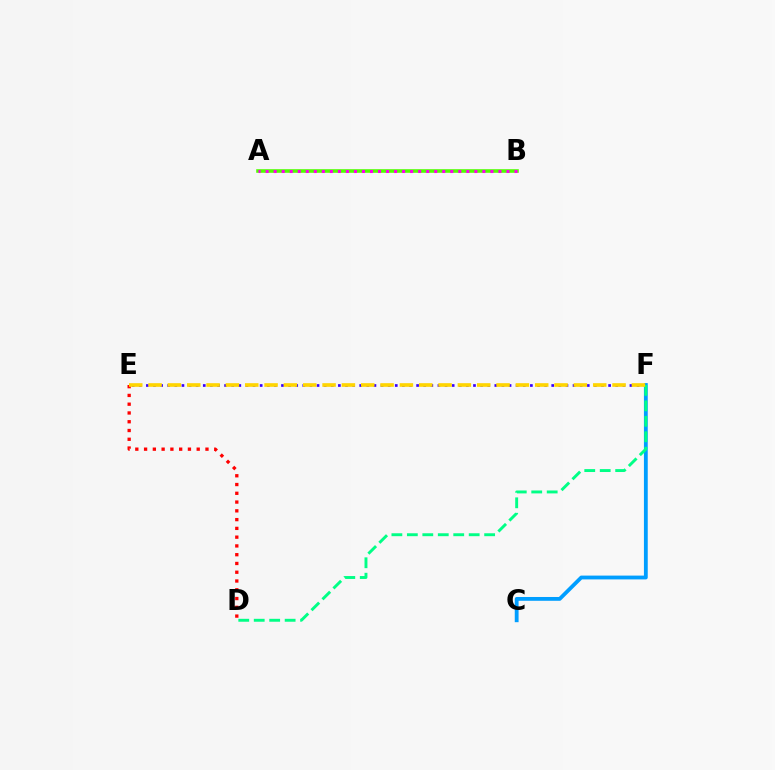{('E', 'F'): [{'color': '#3700ff', 'line_style': 'dotted', 'thickness': 1.93}, {'color': '#ffd500', 'line_style': 'dashed', 'thickness': 2.63}], ('A', 'B'): [{'color': '#4fff00', 'line_style': 'solid', 'thickness': 2.59}, {'color': '#ff00ed', 'line_style': 'dotted', 'thickness': 2.18}], ('D', 'E'): [{'color': '#ff0000', 'line_style': 'dotted', 'thickness': 2.38}], ('C', 'F'): [{'color': '#009eff', 'line_style': 'solid', 'thickness': 2.74}], ('D', 'F'): [{'color': '#00ff86', 'line_style': 'dashed', 'thickness': 2.1}]}